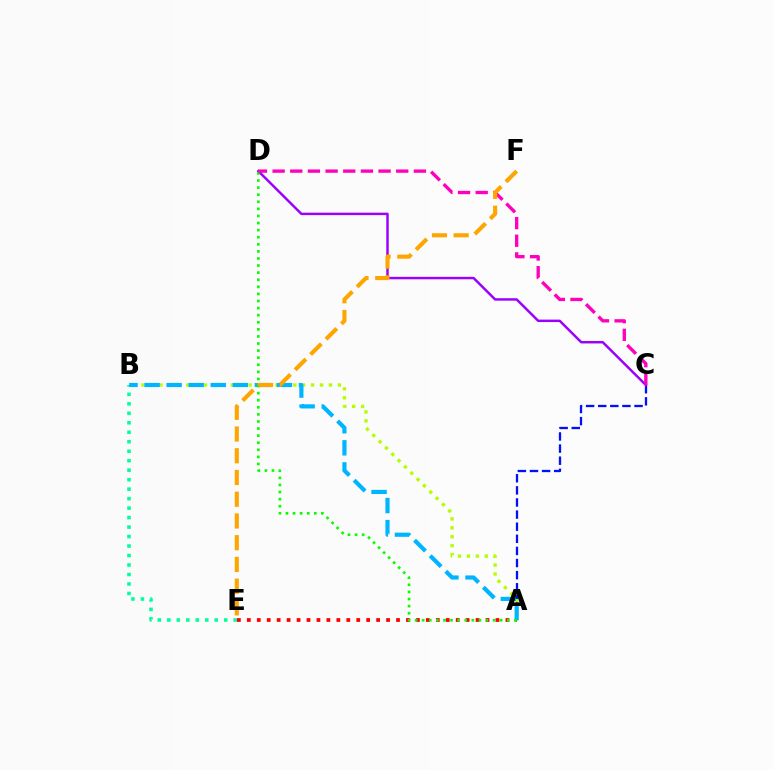{('A', 'E'): [{'color': '#ff0000', 'line_style': 'dotted', 'thickness': 2.7}], ('B', 'E'): [{'color': '#00ff9d', 'line_style': 'dotted', 'thickness': 2.58}], ('A', 'C'): [{'color': '#0010ff', 'line_style': 'dashed', 'thickness': 1.65}], ('A', 'B'): [{'color': '#b3ff00', 'line_style': 'dotted', 'thickness': 2.42}, {'color': '#00b5ff', 'line_style': 'dashed', 'thickness': 3.0}], ('C', 'D'): [{'color': '#9b00ff', 'line_style': 'solid', 'thickness': 1.77}, {'color': '#ff00bd', 'line_style': 'dashed', 'thickness': 2.4}], ('A', 'D'): [{'color': '#08ff00', 'line_style': 'dotted', 'thickness': 1.93}], ('E', 'F'): [{'color': '#ffa500', 'line_style': 'dashed', 'thickness': 2.95}]}